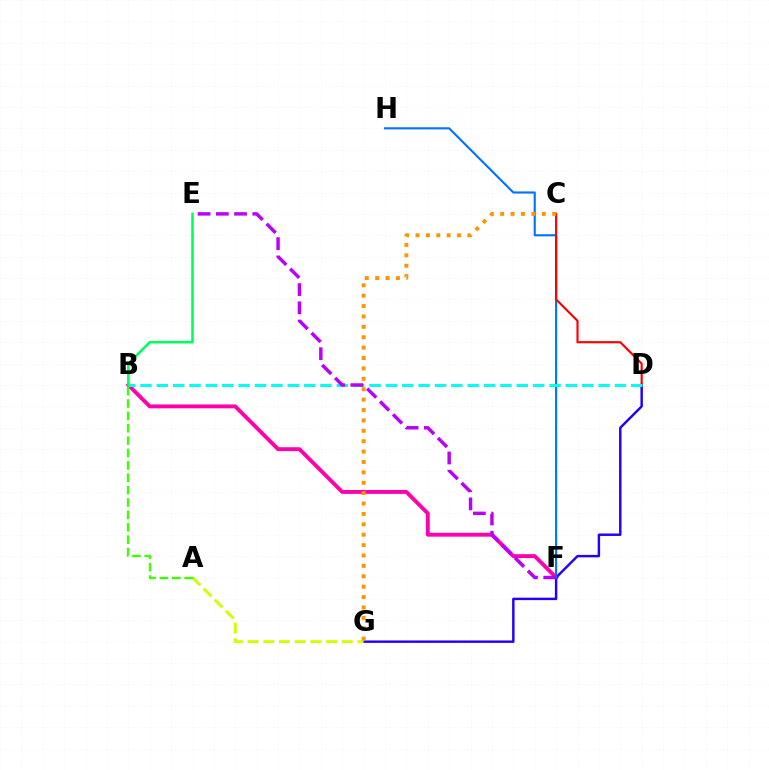{('B', 'F'): [{'color': '#ff00ac', 'line_style': 'solid', 'thickness': 2.8}], ('D', 'G'): [{'color': '#2500ff', 'line_style': 'solid', 'thickness': 1.76}], ('F', 'H'): [{'color': '#0074ff', 'line_style': 'solid', 'thickness': 1.54}], ('A', 'G'): [{'color': '#d1ff00', 'line_style': 'dashed', 'thickness': 2.13}], ('A', 'B'): [{'color': '#3dff00', 'line_style': 'dashed', 'thickness': 1.68}], ('C', 'D'): [{'color': '#ff0000', 'line_style': 'solid', 'thickness': 1.55}], ('B', 'D'): [{'color': '#00fff6', 'line_style': 'dashed', 'thickness': 2.22}], ('B', 'E'): [{'color': '#00ff5c', 'line_style': 'solid', 'thickness': 1.84}], ('C', 'G'): [{'color': '#ff9400', 'line_style': 'dotted', 'thickness': 2.82}], ('E', 'F'): [{'color': '#b900ff', 'line_style': 'dashed', 'thickness': 2.48}]}